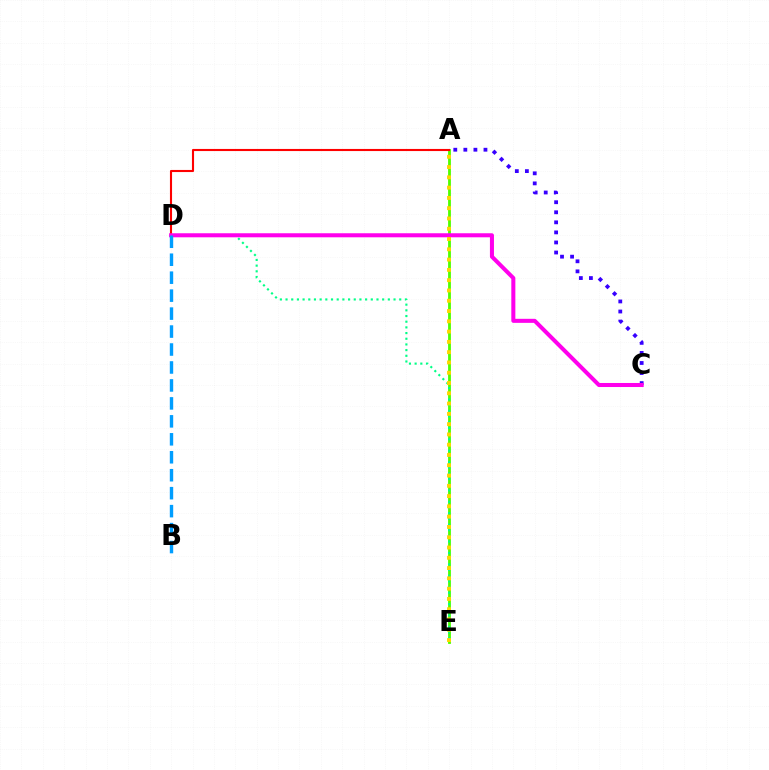{('A', 'E'): [{'color': '#4fff00', 'line_style': 'solid', 'thickness': 2.03}, {'color': '#ffd500', 'line_style': 'dotted', 'thickness': 2.79}], ('A', 'D'): [{'color': '#ff0000', 'line_style': 'solid', 'thickness': 1.52}], ('D', 'E'): [{'color': '#00ff86', 'line_style': 'dotted', 'thickness': 1.54}], ('A', 'C'): [{'color': '#3700ff', 'line_style': 'dotted', 'thickness': 2.73}], ('C', 'D'): [{'color': '#ff00ed', 'line_style': 'solid', 'thickness': 2.91}], ('B', 'D'): [{'color': '#009eff', 'line_style': 'dashed', 'thickness': 2.44}]}